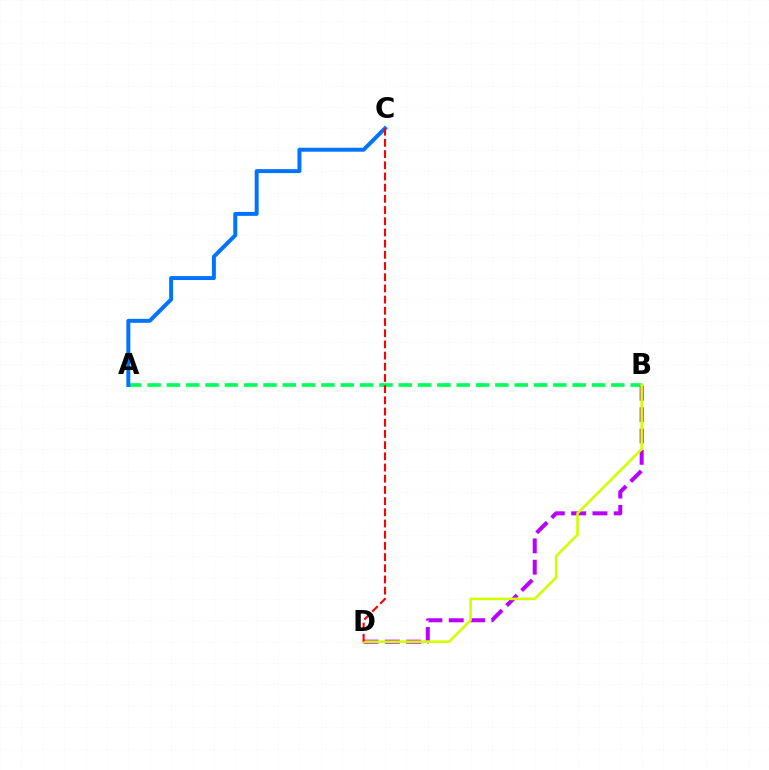{('A', 'B'): [{'color': '#00ff5c', 'line_style': 'dashed', 'thickness': 2.62}], ('B', 'D'): [{'color': '#b900ff', 'line_style': 'dashed', 'thickness': 2.89}, {'color': '#d1ff00', 'line_style': 'solid', 'thickness': 1.85}], ('A', 'C'): [{'color': '#0074ff', 'line_style': 'solid', 'thickness': 2.86}], ('C', 'D'): [{'color': '#ff0000', 'line_style': 'dashed', 'thickness': 1.52}]}